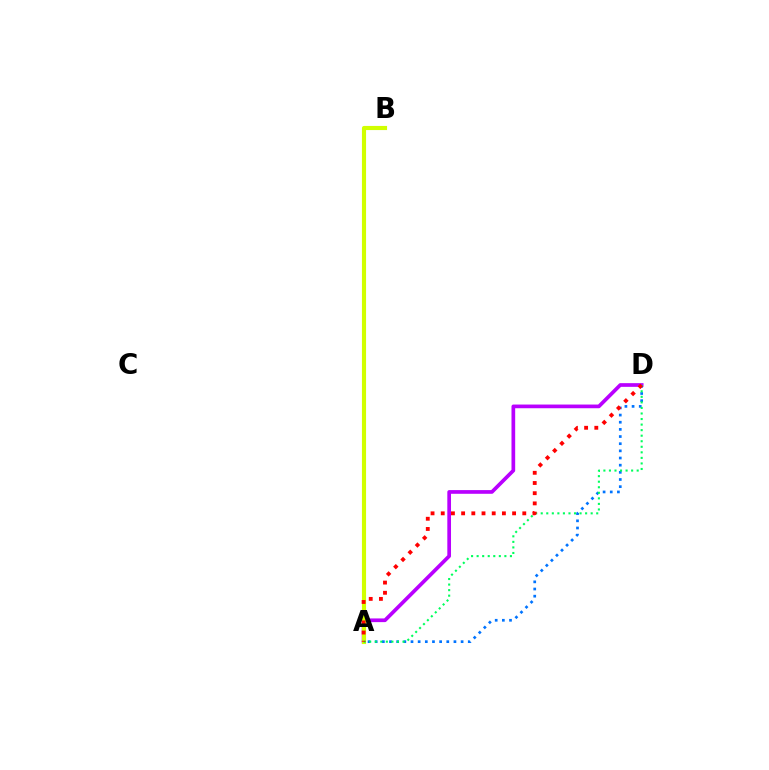{('A', 'D'): [{'color': '#b900ff', 'line_style': 'solid', 'thickness': 2.66}, {'color': '#0074ff', 'line_style': 'dotted', 'thickness': 1.94}, {'color': '#00ff5c', 'line_style': 'dotted', 'thickness': 1.51}, {'color': '#ff0000', 'line_style': 'dotted', 'thickness': 2.77}], ('A', 'B'): [{'color': '#d1ff00', 'line_style': 'solid', 'thickness': 2.97}]}